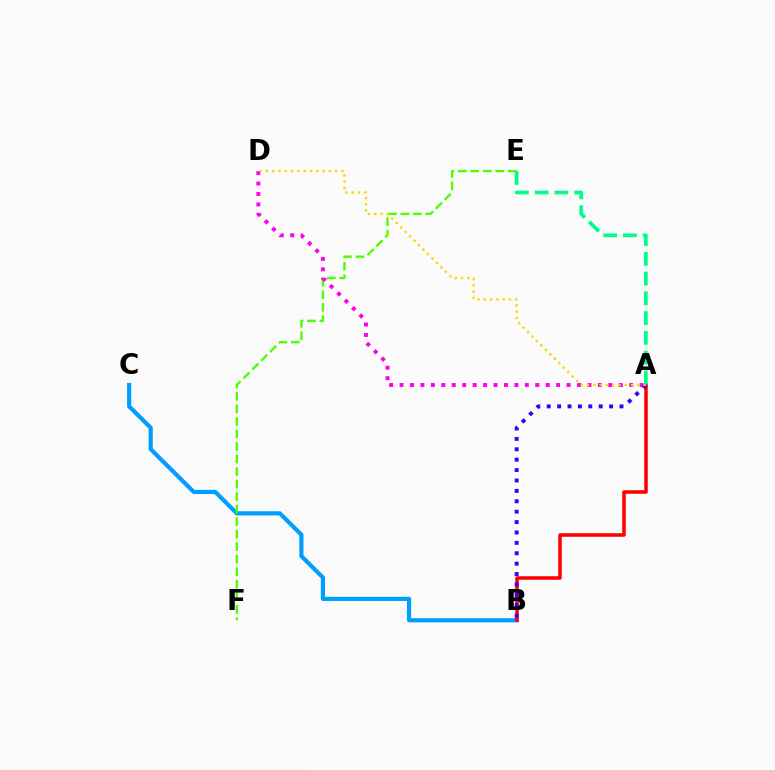{('B', 'C'): [{'color': '#009eff', 'line_style': 'solid', 'thickness': 3.0}], ('E', 'F'): [{'color': '#4fff00', 'line_style': 'dashed', 'thickness': 1.7}], ('A', 'D'): [{'color': '#ff00ed', 'line_style': 'dotted', 'thickness': 2.84}, {'color': '#ffd500', 'line_style': 'dotted', 'thickness': 1.71}], ('A', 'B'): [{'color': '#ff0000', 'line_style': 'solid', 'thickness': 2.54}, {'color': '#3700ff', 'line_style': 'dotted', 'thickness': 2.82}], ('A', 'E'): [{'color': '#00ff86', 'line_style': 'dashed', 'thickness': 2.68}]}